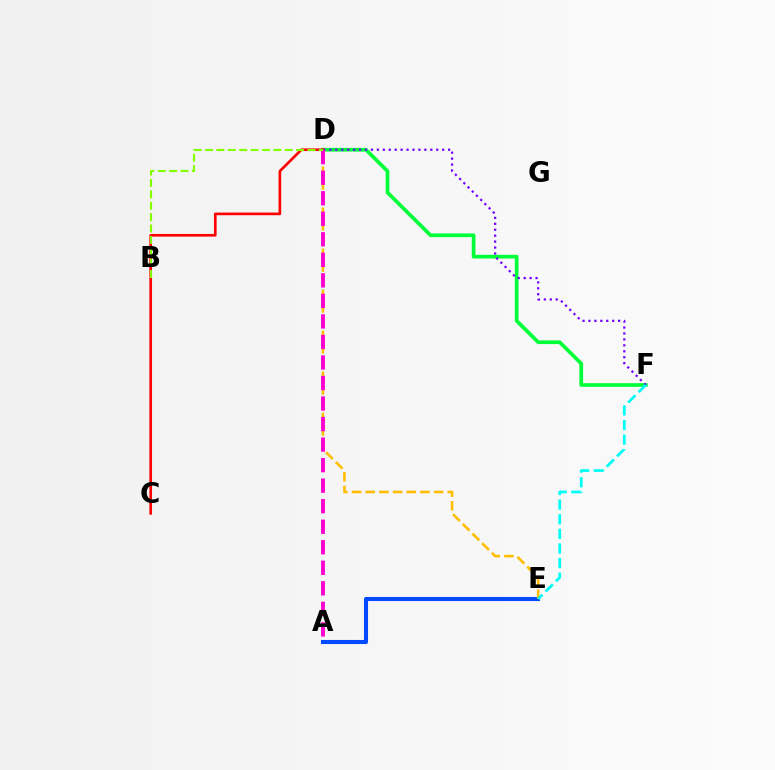{('D', 'F'): [{'color': '#00ff39', 'line_style': 'solid', 'thickness': 2.66}, {'color': '#7200ff', 'line_style': 'dotted', 'thickness': 1.61}], ('A', 'E'): [{'color': '#004bff', 'line_style': 'solid', 'thickness': 2.94}], ('D', 'E'): [{'color': '#ffbd00', 'line_style': 'dashed', 'thickness': 1.86}], ('C', 'D'): [{'color': '#ff0000', 'line_style': 'solid', 'thickness': 1.91}], ('E', 'F'): [{'color': '#00fff6', 'line_style': 'dashed', 'thickness': 1.99}], ('A', 'D'): [{'color': '#ff00cf', 'line_style': 'dashed', 'thickness': 2.79}], ('B', 'D'): [{'color': '#84ff00', 'line_style': 'dashed', 'thickness': 1.55}]}